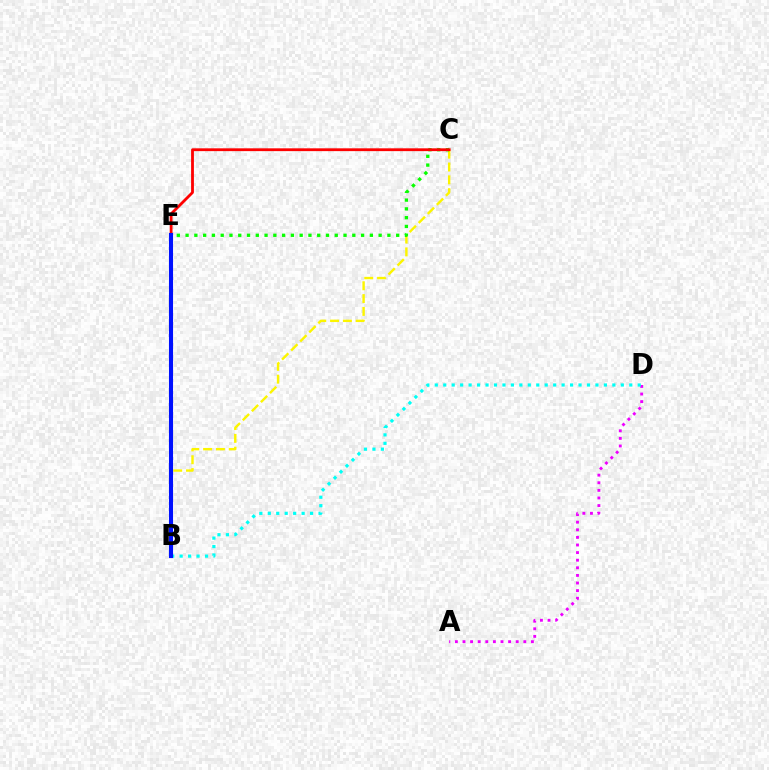{('B', 'C'): [{'color': '#fcf500', 'line_style': 'dashed', 'thickness': 1.74}], ('C', 'E'): [{'color': '#08ff00', 'line_style': 'dotted', 'thickness': 2.38}, {'color': '#ff0000', 'line_style': 'solid', 'thickness': 2.02}], ('A', 'D'): [{'color': '#ee00ff', 'line_style': 'dotted', 'thickness': 2.07}], ('B', 'D'): [{'color': '#00fff6', 'line_style': 'dotted', 'thickness': 2.3}], ('B', 'E'): [{'color': '#0010ff', 'line_style': 'solid', 'thickness': 2.94}]}